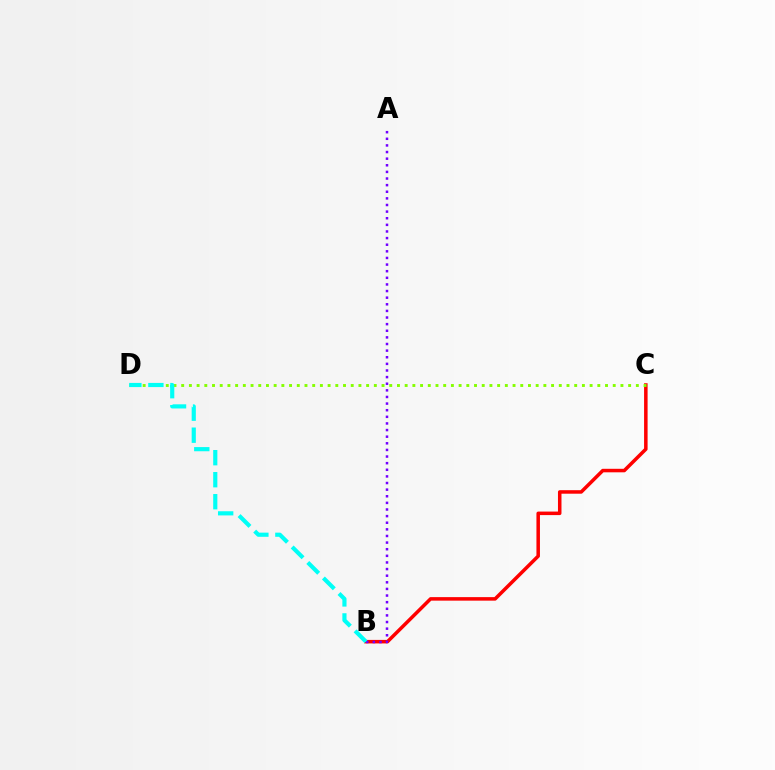{('B', 'C'): [{'color': '#ff0000', 'line_style': 'solid', 'thickness': 2.53}], ('A', 'B'): [{'color': '#7200ff', 'line_style': 'dotted', 'thickness': 1.8}], ('C', 'D'): [{'color': '#84ff00', 'line_style': 'dotted', 'thickness': 2.09}], ('B', 'D'): [{'color': '#00fff6', 'line_style': 'dashed', 'thickness': 2.99}]}